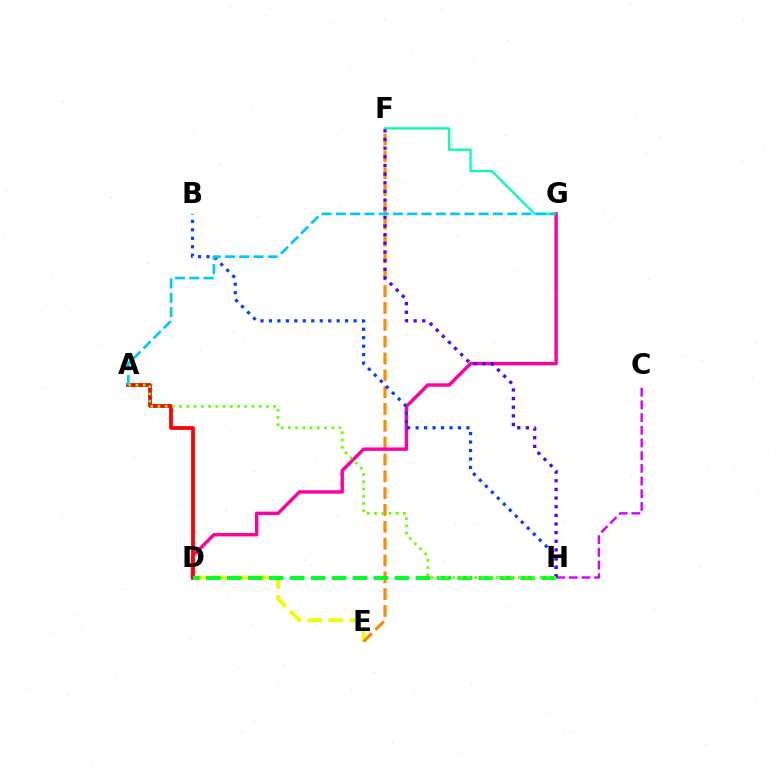{('F', 'G'): [{'color': '#00ffaf', 'line_style': 'solid', 'thickness': 1.62}], ('D', 'E'): [{'color': '#eeff00', 'line_style': 'dashed', 'thickness': 2.85}], ('E', 'F'): [{'color': '#ff8800', 'line_style': 'dashed', 'thickness': 2.29}], ('D', 'G'): [{'color': '#ff00a0', 'line_style': 'solid', 'thickness': 2.46}], ('B', 'H'): [{'color': '#003fff', 'line_style': 'dotted', 'thickness': 2.3}], ('A', 'D'): [{'color': '#ff0000', 'line_style': 'solid', 'thickness': 2.7}], ('D', 'H'): [{'color': '#00ff27', 'line_style': 'dashed', 'thickness': 2.85}], ('C', 'H'): [{'color': '#d600ff', 'line_style': 'dashed', 'thickness': 1.72}], ('A', 'G'): [{'color': '#00c7ff', 'line_style': 'dashed', 'thickness': 1.94}], ('F', 'H'): [{'color': '#4f00ff', 'line_style': 'dotted', 'thickness': 2.35}], ('A', 'H'): [{'color': '#66ff00', 'line_style': 'dotted', 'thickness': 1.96}]}